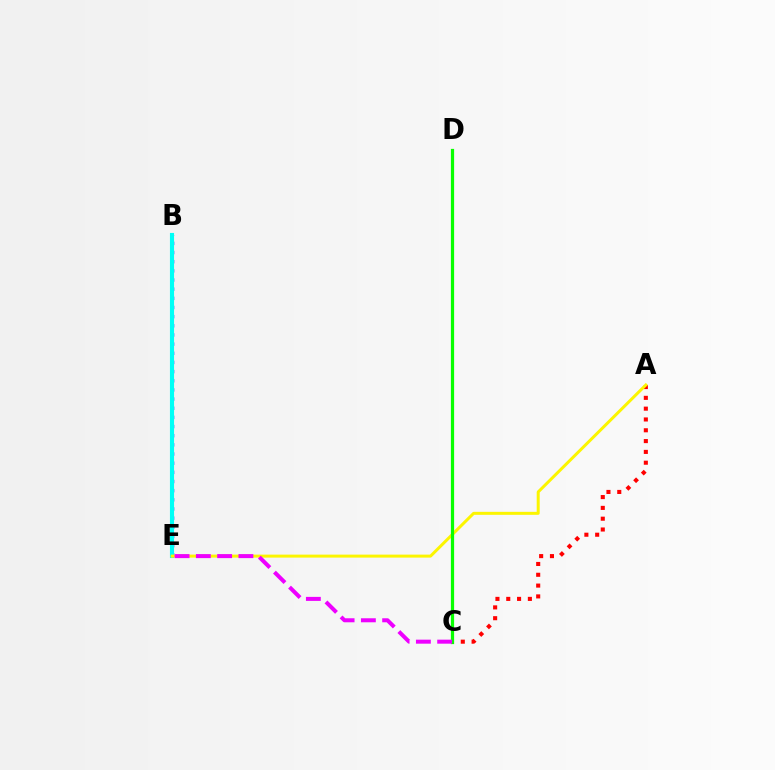{('A', 'C'): [{'color': '#ff0000', 'line_style': 'dotted', 'thickness': 2.94}], ('B', 'E'): [{'color': '#0010ff', 'line_style': 'dotted', 'thickness': 2.49}, {'color': '#00fff6', 'line_style': 'solid', 'thickness': 2.96}], ('A', 'E'): [{'color': '#fcf500', 'line_style': 'solid', 'thickness': 2.16}], ('C', 'D'): [{'color': '#08ff00', 'line_style': 'solid', 'thickness': 2.32}], ('C', 'E'): [{'color': '#ee00ff', 'line_style': 'dashed', 'thickness': 2.89}]}